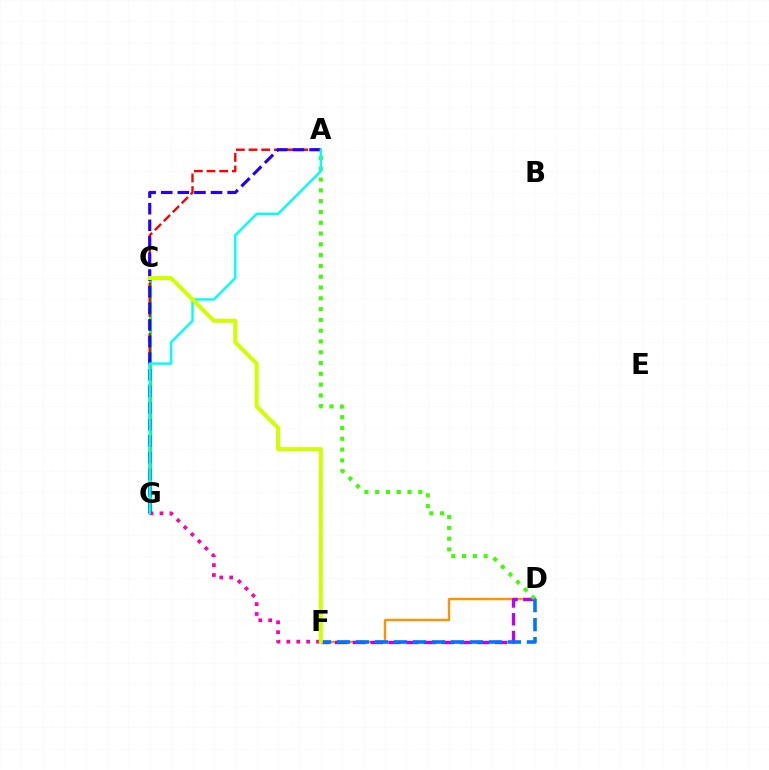{('C', 'G'): [{'color': '#00ff5c', 'line_style': 'solid', 'thickness': 2.18}], ('A', 'G'): [{'color': '#ff0000', 'line_style': 'dashed', 'thickness': 1.72}, {'color': '#2500ff', 'line_style': 'dashed', 'thickness': 2.26}, {'color': '#00fff6', 'line_style': 'solid', 'thickness': 1.73}], ('D', 'F'): [{'color': '#ff9400', 'line_style': 'solid', 'thickness': 1.71}, {'color': '#b900ff', 'line_style': 'dashed', 'thickness': 2.42}, {'color': '#0074ff', 'line_style': 'dashed', 'thickness': 2.58}], ('A', 'D'): [{'color': '#3dff00', 'line_style': 'dotted', 'thickness': 2.93}], ('F', 'G'): [{'color': '#ff00ac', 'line_style': 'dotted', 'thickness': 2.69}], ('C', 'F'): [{'color': '#d1ff00', 'line_style': 'solid', 'thickness': 2.9}]}